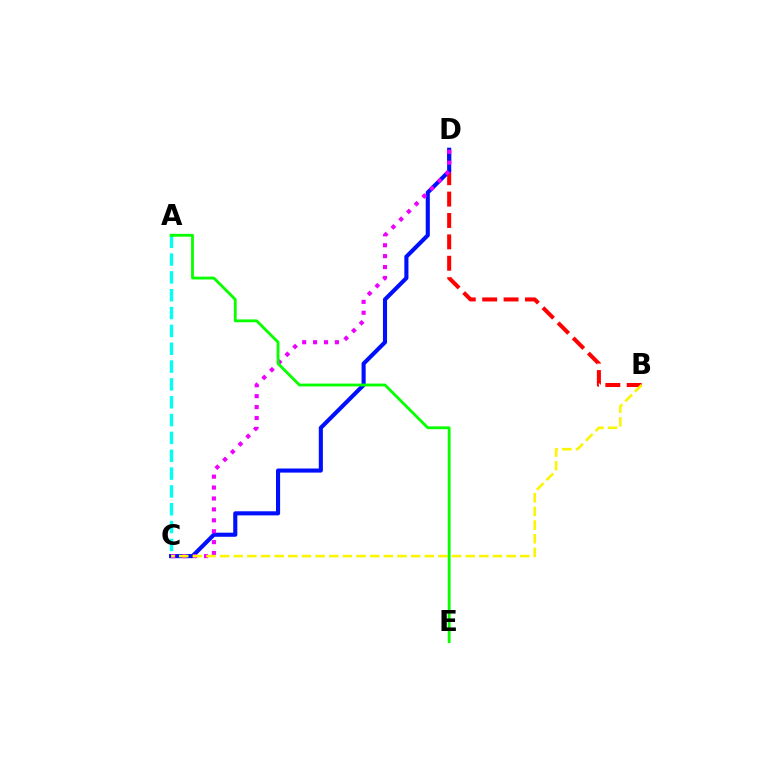{('B', 'D'): [{'color': '#ff0000', 'line_style': 'dashed', 'thickness': 2.91}], ('C', 'D'): [{'color': '#0010ff', 'line_style': 'solid', 'thickness': 2.95}, {'color': '#ee00ff', 'line_style': 'dotted', 'thickness': 2.96}], ('B', 'C'): [{'color': '#fcf500', 'line_style': 'dashed', 'thickness': 1.85}], ('A', 'C'): [{'color': '#00fff6', 'line_style': 'dashed', 'thickness': 2.42}], ('A', 'E'): [{'color': '#08ff00', 'line_style': 'solid', 'thickness': 2.04}]}